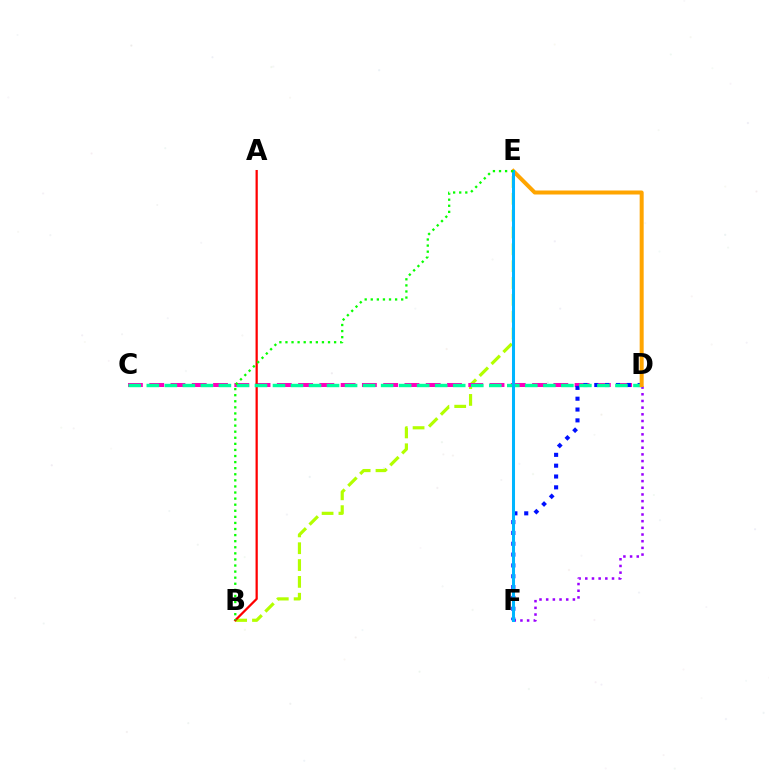{('D', 'F'): [{'color': '#9b00ff', 'line_style': 'dotted', 'thickness': 1.81}, {'color': '#0010ff', 'line_style': 'dotted', 'thickness': 2.94}], ('B', 'E'): [{'color': '#b3ff00', 'line_style': 'dashed', 'thickness': 2.29}, {'color': '#08ff00', 'line_style': 'dotted', 'thickness': 1.65}], ('C', 'D'): [{'color': '#ff00bd', 'line_style': 'dashed', 'thickness': 2.89}, {'color': '#00ff9d', 'line_style': 'dashed', 'thickness': 2.45}], ('A', 'B'): [{'color': '#ff0000', 'line_style': 'solid', 'thickness': 1.62}], ('D', 'E'): [{'color': '#ffa500', 'line_style': 'solid', 'thickness': 2.88}], ('E', 'F'): [{'color': '#00b5ff', 'line_style': 'solid', 'thickness': 2.18}]}